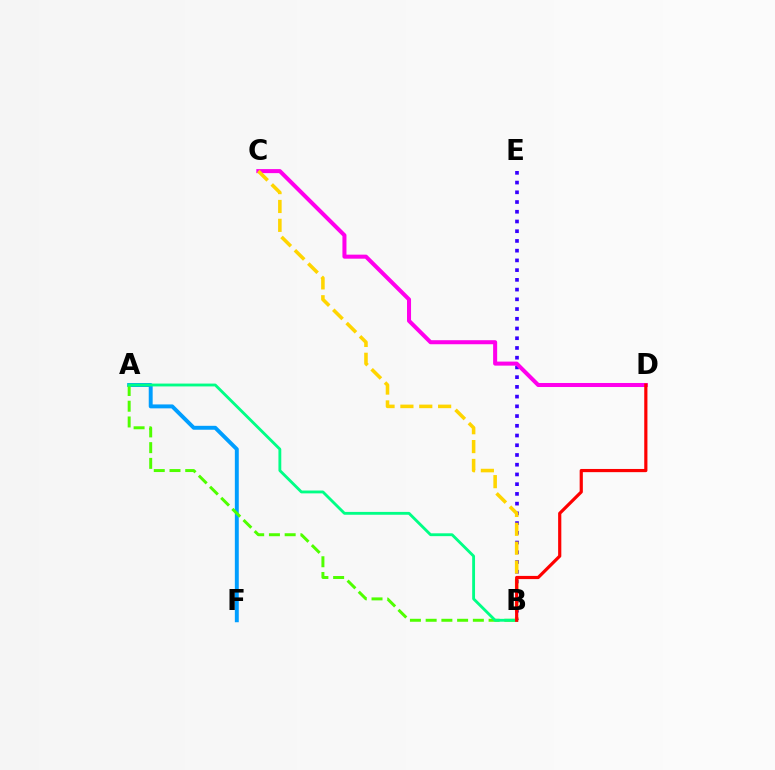{('A', 'F'): [{'color': '#009eff', 'line_style': 'solid', 'thickness': 2.83}], ('A', 'B'): [{'color': '#4fff00', 'line_style': 'dashed', 'thickness': 2.14}, {'color': '#00ff86', 'line_style': 'solid', 'thickness': 2.05}], ('B', 'E'): [{'color': '#3700ff', 'line_style': 'dotted', 'thickness': 2.64}], ('C', 'D'): [{'color': '#ff00ed', 'line_style': 'solid', 'thickness': 2.9}], ('B', 'C'): [{'color': '#ffd500', 'line_style': 'dashed', 'thickness': 2.56}], ('B', 'D'): [{'color': '#ff0000', 'line_style': 'solid', 'thickness': 2.29}]}